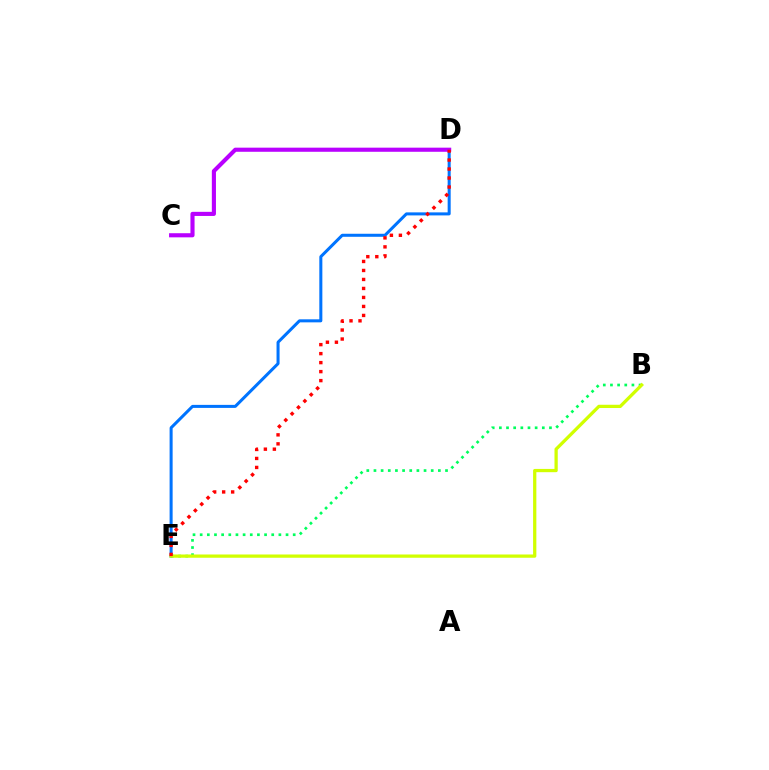{('B', 'E'): [{'color': '#00ff5c', 'line_style': 'dotted', 'thickness': 1.94}, {'color': '#d1ff00', 'line_style': 'solid', 'thickness': 2.35}], ('D', 'E'): [{'color': '#0074ff', 'line_style': 'solid', 'thickness': 2.18}, {'color': '#ff0000', 'line_style': 'dotted', 'thickness': 2.44}], ('C', 'D'): [{'color': '#b900ff', 'line_style': 'solid', 'thickness': 2.96}]}